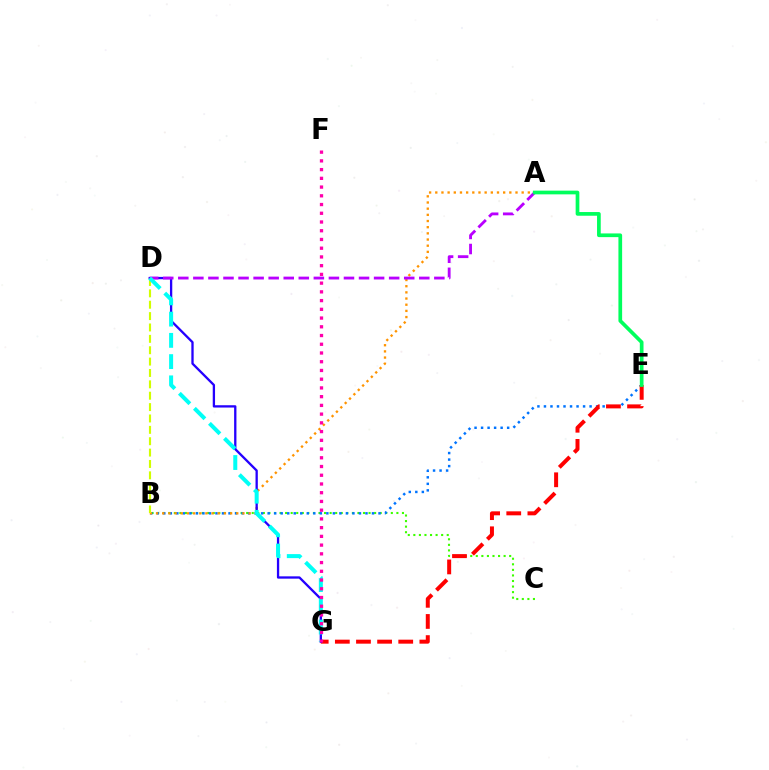{('B', 'C'): [{'color': '#3dff00', 'line_style': 'dotted', 'thickness': 1.51}], ('B', 'E'): [{'color': '#0074ff', 'line_style': 'dotted', 'thickness': 1.77}], ('E', 'G'): [{'color': '#ff0000', 'line_style': 'dashed', 'thickness': 2.87}], ('A', 'B'): [{'color': '#ff9400', 'line_style': 'dotted', 'thickness': 1.68}], ('B', 'D'): [{'color': '#d1ff00', 'line_style': 'dashed', 'thickness': 1.55}], ('D', 'G'): [{'color': '#2500ff', 'line_style': 'solid', 'thickness': 1.66}, {'color': '#00fff6', 'line_style': 'dashed', 'thickness': 2.89}], ('A', 'D'): [{'color': '#b900ff', 'line_style': 'dashed', 'thickness': 2.05}], ('A', 'E'): [{'color': '#00ff5c', 'line_style': 'solid', 'thickness': 2.66}], ('F', 'G'): [{'color': '#ff00ac', 'line_style': 'dotted', 'thickness': 2.37}]}